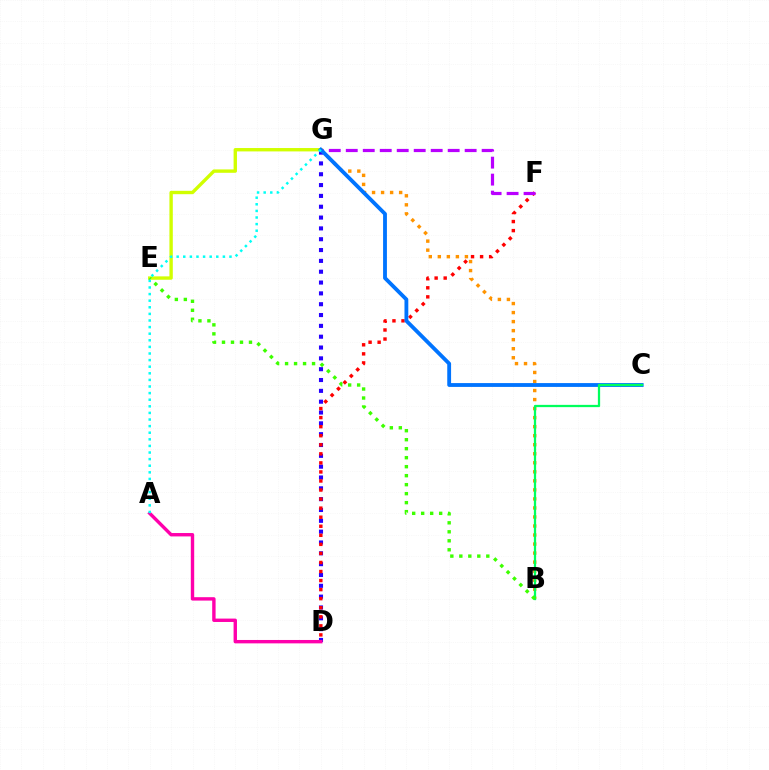{('E', 'G'): [{'color': '#d1ff00', 'line_style': 'solid', 'thickness': 2.43}], ('D', 'G'): [{'color': '#2500ff', 'line_style': 'dotted', 'thickness': 2.94}], ('B', 'G'): [{'color': '#ff9400', 'line_style': 'dotted', 'thickness': 2.45}], ('D', 'F'): [{'color': '#ff0000', 'line_style': 'dotted', 'thickness': 2.46}], ('F', 'G'): [{'color': '#b900ff', 'line_style': 'dashed', 'thickness': 2.31}], ('A', 'D'): [{'color': '#ff00ac', 'line_style': 'solid', 'thickness': 2.44}], ('C', 'G'): [{'color': '#0074ff', 'line_style': 'solid', 'thickness': 2.76}], ('B', 'C'): [{'color': '#00ff5c', 'line_style': 'solid', 'thickness': 1.63}], ('B', 'E'): [{'color': '#3dff00', 'line_style': 'dotted', 'thickness': 2.44}], ('A', 'G'): [{'color': '#00fff6', 'line_style': 'dotted', 'thickness': 1.79}]}